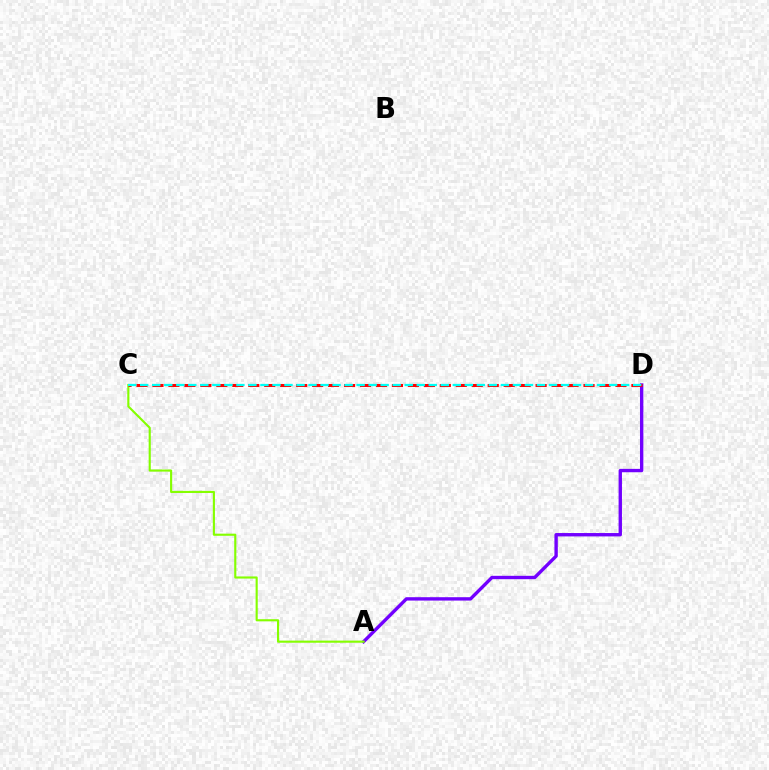{('A', 'D'): [{'color': '#7200ff', 'line_style': 'solid', 'thickness': 2.43}], ('A', 'C'): [{'color': '#84ff00', 'line_style': 'solid', 'thickness': 1.53}], ('C', 'D'): [{'color': '#ff0000', 'line_style': 'dashed', 'thickness': 2.17}, {'color': '#00fff6', 'line_style': 'dashed', 'thickness': 1.63}]}